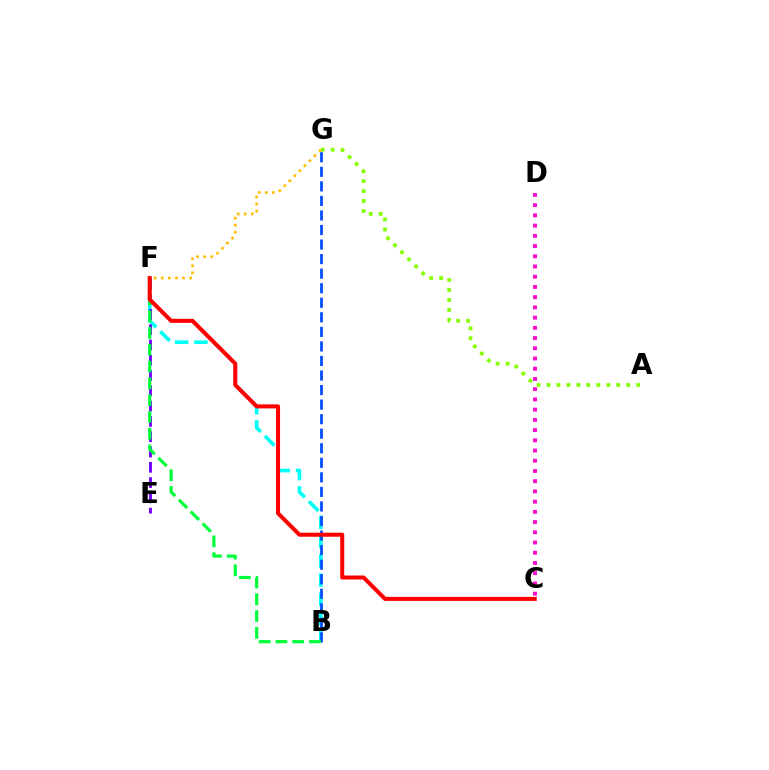{('C', 'D'): [{'color': '#ff00cf', 'line_style': 'dotted', 'thickness': 2.78}], ('B', 'F'): [{'color': '#00fff6', 'line_style': 'dashed', 'thickness': 2.61}, {'color': '#00ff39', 'line_style': 'dashed', 'thickness': 2.28}], ('A', 'G'): [{'color': '#84ff00', 'line_style': 'dotted', 'thickness': 2.71}], ('E', 'F'): [{'color': '#7200ff', 'line_style': 'dashed', 'thickness': 2.08}], ('B', 'G'): [{'color': '#004bff', 'line_style': 'dashed', 'thickness': 1.98}], ('C', 'F'): [{'color': '#ff0000', 'line_style': 'solid', 'thickness': 2.9}], ('F', 'G'): [{'color': '#ffbd00', 'line_style': 'dotted', 'thickness': 1.92}]}